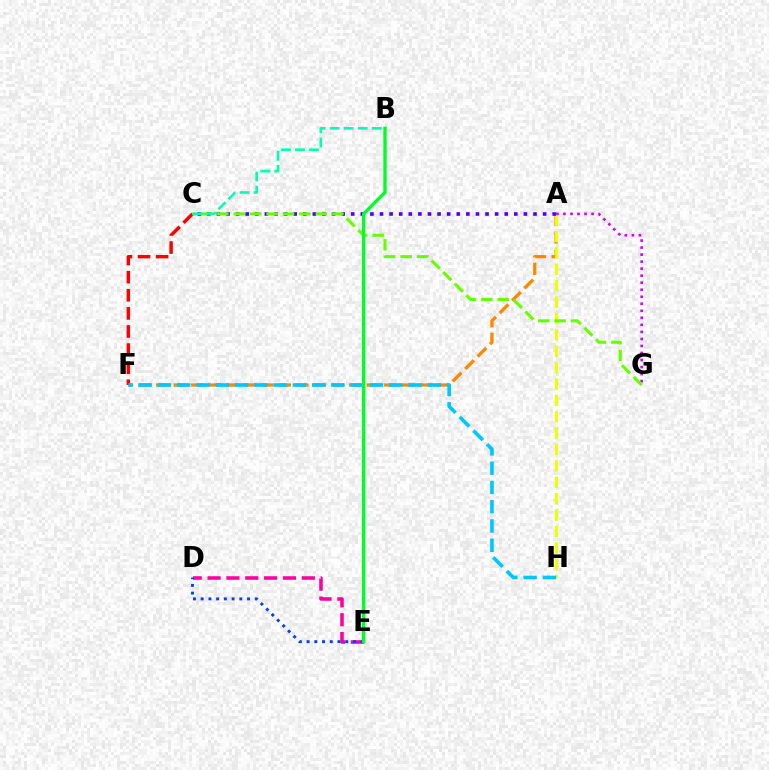{('D', 'E'): [{'color': '#ff00a0', 'line_style': 'dashed', 'thickness': 2.56}, {'color': '#003fff', 'line_style': 'dotted', 'thickness': 2.1}], ('A', 'F'): [{'color': '#ff8800', 'line_style': 'dashed', 'thickness': 2.38}], ('A', 'H'): [{'color': '#eeff00', 'line_style': 'dashed', 'thickness': 2.23}], ('A', 'G'): [{'color': '#d600ff', 'line_style': 'dotted', 'thickness': 1.91}], ('A', 'C'): [{'color': '#4f00ff', 'line_style': 'dotted', 'thickness': 2.61}], ('C', 'F'): [{'color': '#ff0000', 'line_style': 'dashed', 'thickness': 2.46}], ('F', 'H'): [{'color': '#00c7ff', 'line_style': 'dashed', 'thickness': 2.62}], ('C', 'G'): [{'color': '#66ff00', 'line_style': 'dashed', 'thickness': 2.23}], ('B', 'E'): [{'color': '#00ff27', 'line_style': 'solid', 'thickness': 2.43}], ('B', 'C'): [{'color': '#00ffaf', 'line_style': 'dashed', 'thickness': 1.9}]}